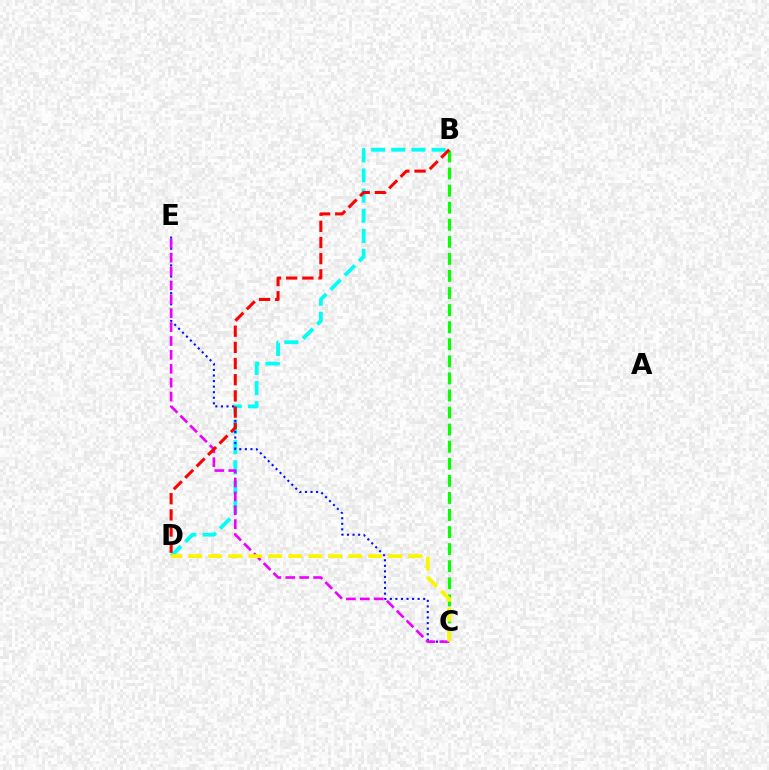{('B', 'D'): [{'color': '#00fff6', 'line_style': 'dashed', 'thickness': 2.74}, {'color': '#ff0000', 'line_style': 'dashed', 'thickness': 2.2}], ('C', 'E'): [{'color': '#0010ff', 'line_style': 'dotted', 'thickness': 1.51}, {'color': '#ee00ff', 'line_style': 'dashed', 'thickness': 1.89}], ('B', 'C'): [{'color': '#08ff00', 'line_style': 'dashed', 'thickness': 2.32}], ('C', 'D'): [{'color': '#fcf500', 'line_style': 'dashed', 'thickness': 2.72}]}